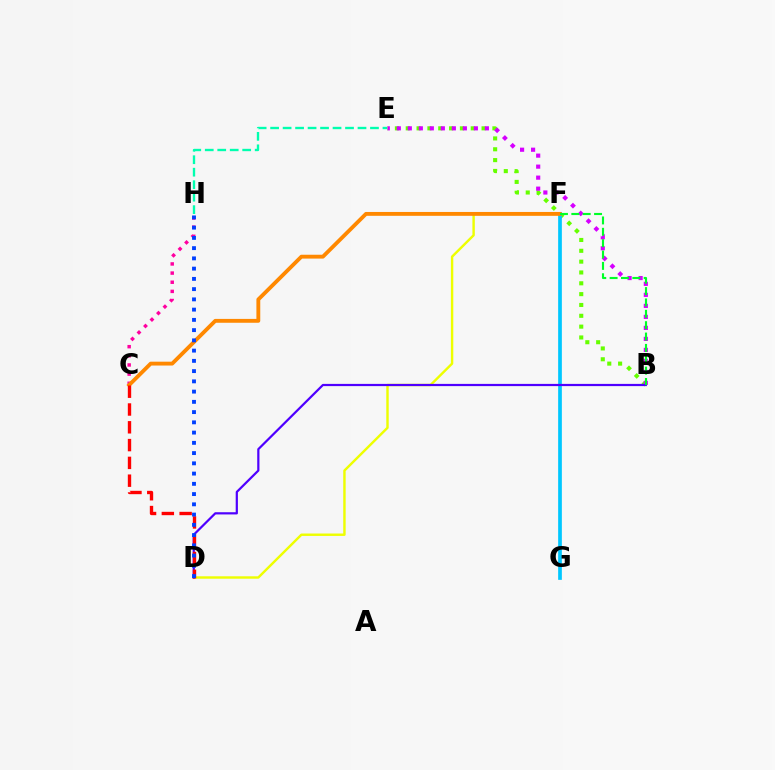{('B', 'E'): [{'color': '#66ff00', 'line_style': 'dotted', 'thickness': 2.94}, {'color': '#d600ff', 'line_style': 'dotted', 'thickness': 2.99}], ('C', 'H'): [{'color': '#ff00a0', 'line_style': 'dotted', 'thickness': 2.49}], ('F', 'G'): [{'color': '#00c7ff', 'line_style': 'solid', 'thickness': 2.67}], ('E', 'H'): [{'color': '#00ffaf', 'line_style': 'dashed', 'thickness': 1.7}], ('D', 'F'): [{'color': '#eeff00', 'line_style': 'solid', 'thickness': 1.74}], ('C', 'F'): [{'color': '#ff8800', 'line_style': 'solid', 'thickness': 2.77}], ('B', 'D'): [{'color': '#4f00ff', 'line_style': 'solid', 'thickness': 1.59}], ('C', 'D'): [{'color': '#ff0000', 'line_style': 'dashed', 'thickness': 2.42}], ('B', 'F'): [{'color': '#00ff27', 'line_style': 'dashed', 'thickness': 1.54}], ('D', 'H'): [{'color': '#003fff', 'line_style': 'dotted', 'thickness': 2.78}]}